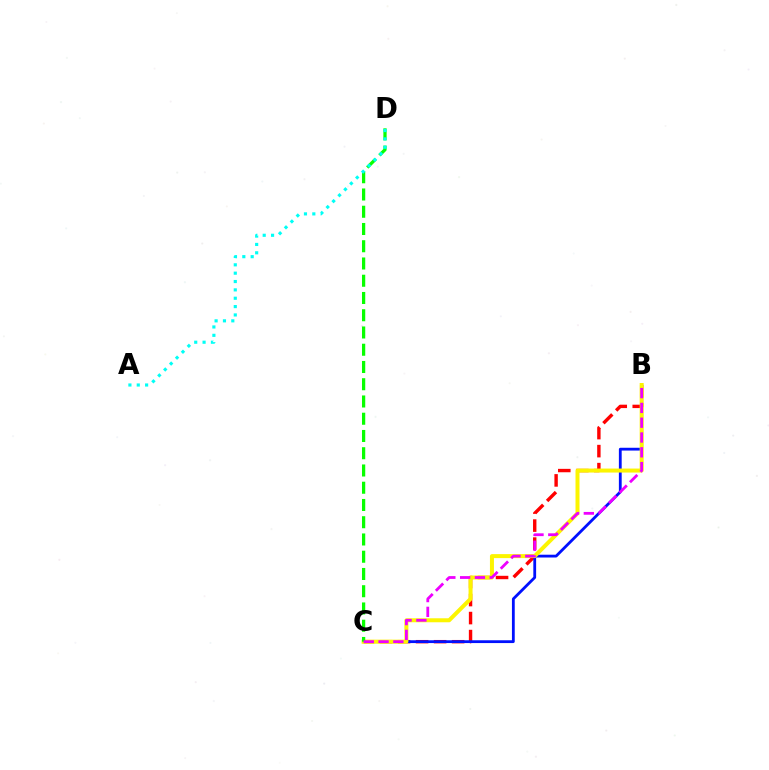{('B', 'C'): [{'color': '#ff0000', 'line_style': 'dashed', 'thickness': 2.45}, {'color': '#0010ff', 'line_style': 'solid', 'thickness': 2.02}, {'color': '#fcf500', 'line_style': 'solid', 'thickness': 2.87}, {'color': '#ee00ff', 'line_style': 'dashed', 'thickness': 2.01}], ('C', 'D'): [{'color': '#08ff00', 'line_style': 'dashed', 'thickness': 2.34}], ('A', 'D'): [{'color': '#00fff6', 'line_style': 'dotted', 'thickness': 2.27}]}